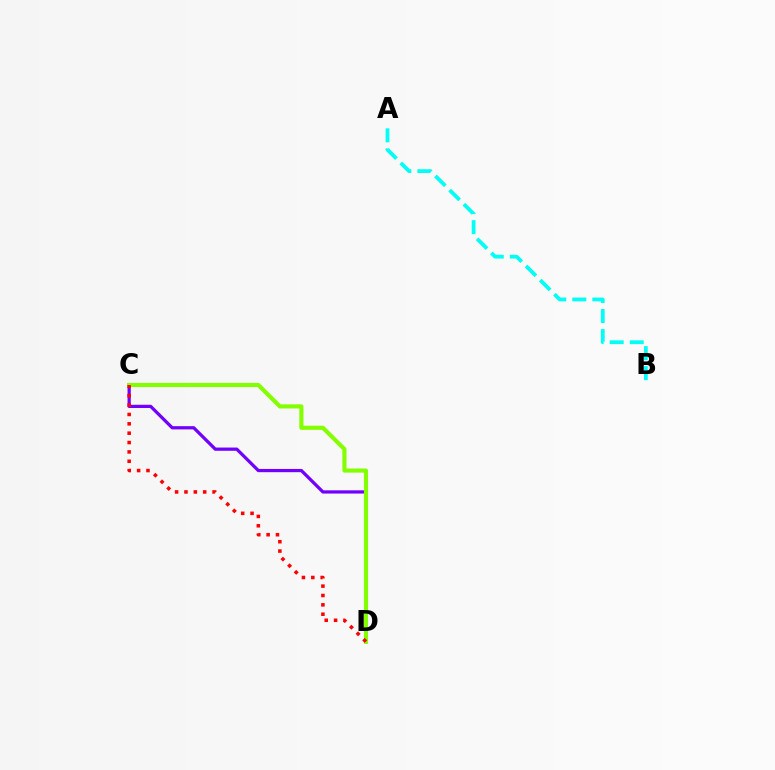{('A', 'B'): [{'color': '#00fff6', 'line_style': 'dashed', 'thickness': 2.72}], ('C', 'D'): [{'color': '#7200ff', 'line_style': 'solid', 'thickness': 2.33}, {'color': '#84ff00', 'line_style': 'solid', 'thickness': 2.98}, {'color': '#ff0000', 'line_style': 'dotted', 'thickness': 2.54}]}